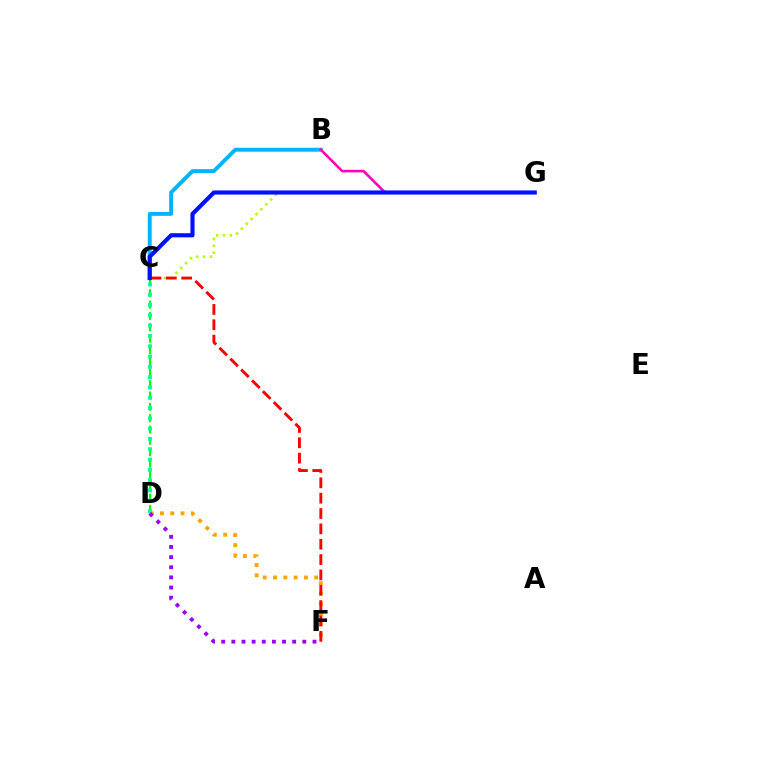{('D', 'F'): [{'color': '#ffa500', 'line_style': 'dotted', 'thickness': 2.8}, {'color': '#9b00ff', 'line_style': 'dotted', 'thickness': 2.76}], ('B', 'C'): [{'color': '#00b5ff', 'line_style': 'solid', 'thickness': 2.81}], ('C', 'D'): [{'color': '#08ff00', 'line_style': 'dashed', 'thickness': 1.54}, {'color': '#00ff9d', 'line_style': 'dotted', 'thickness': 2.8}], ('B', 'G'): [{'color': '#ff00bd', 'line_style': 'solid', 'thickness': 1.86}], ('C', 'G'): [{'color': '#b3ff00', 'line_style': 'dotted', 'thickness': 1.87}, {'color': '#0010ff', 'line_style': 'solid', 'thickness': 2.98}], ('C', 'F'): [{'color': '#ff0000', 'line_style': 'dashed', 'thickness': 2.09}]}